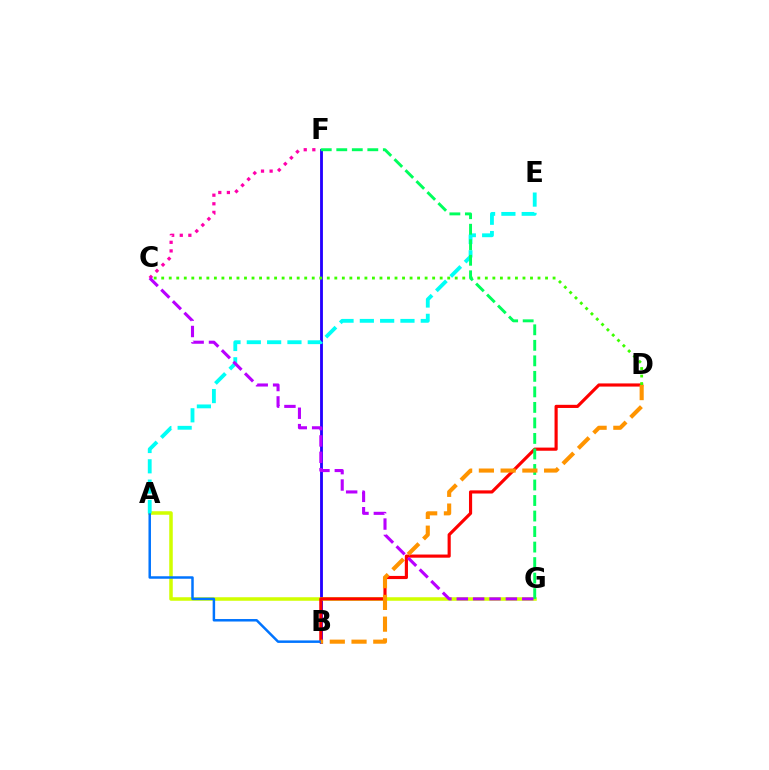{('C', 'F'): [{'color': '#ff00ac', 'line_style': 'dotted', 'thickness': 2.34}], ('B', 'F'): [{'color': '#2500ff', 'line_style': 'solid', 'thickness': 2.04}], ('A', 'G'): [{'color': '#d1ff00', 'line_style': 'solid', 'thickness': 2.54}], ('B', 'D'): [{'color': '#ff0000', 'line_style': 'solid', 'thickness': 2.27}, {'color': '#ff9400', 'line_style': 'dashed', 'thickness': 2.95}], ('A', 'B'): [{'color': '#0074ff', 'line_style': 'solid', 'thickness': 1.79}], ('A', 'E'): [{'color': '#00fff6', 'line_style': 'dashed', 'thickness': 2.76}], ('C', 'D'): [{'color': '#3dff00', 'line_style': 'dotted', 'thickness': 2.04}], ('F', 'G'): [{'color': '#00ff5c', 'line_style': 'dashed', 'thickness': 2.11}], ('C', 'G'): [{'color': '#b900ff', 'line_style': 'dashed', 'thickness': 2.22}]}